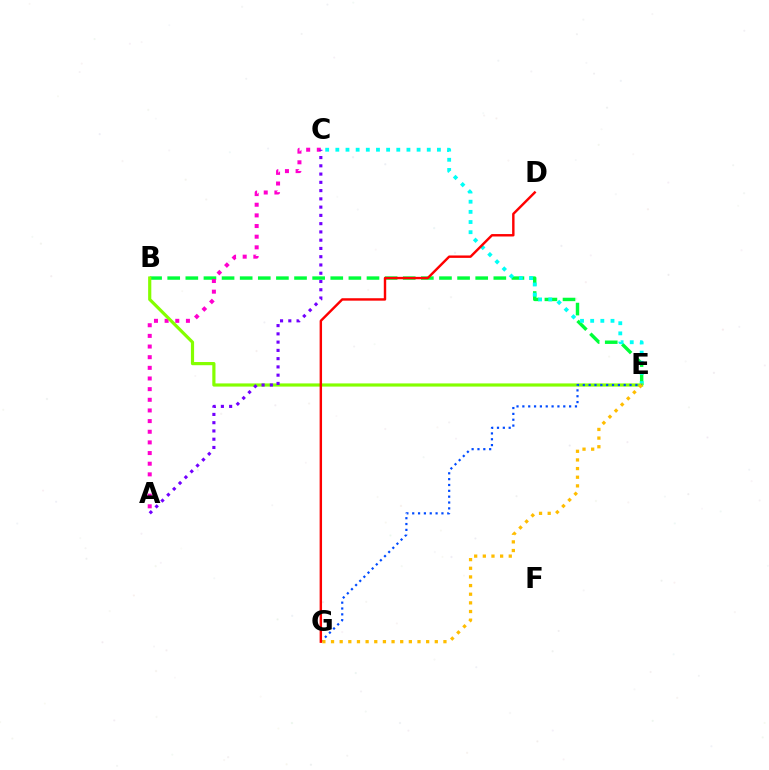{('B', 'E'): [{'color': '#00ff39', 'line_style': 'dashed', 'thickness': 2.46}, {'color': '#84ff00', 'line_style': 'solid', 'thickness': 2.29}], ('A', 'C'): [{'color': '#ff00cf', 'line_style': 'dotted', 'thickness': 2.89}, {'color': '#7200ff', 'line_style': 'dotted', 'thickness': 2.24}], ('C', 'E'): [{'color': '#00fff6', 'line_style': 'dotted', 'thickness': 2.76}], ('E', 'G'): [{'color': '#004bff', 'line_style': 'dotted', 'thickness': 1.59}, {'color': '#ffbd00', 'line_style': 'dotted', 'thickness': 2.35}], ('D', 'G'): [{'color': '#ff0000', 'line_style': 'solid', 'thickness': 1.74}]}